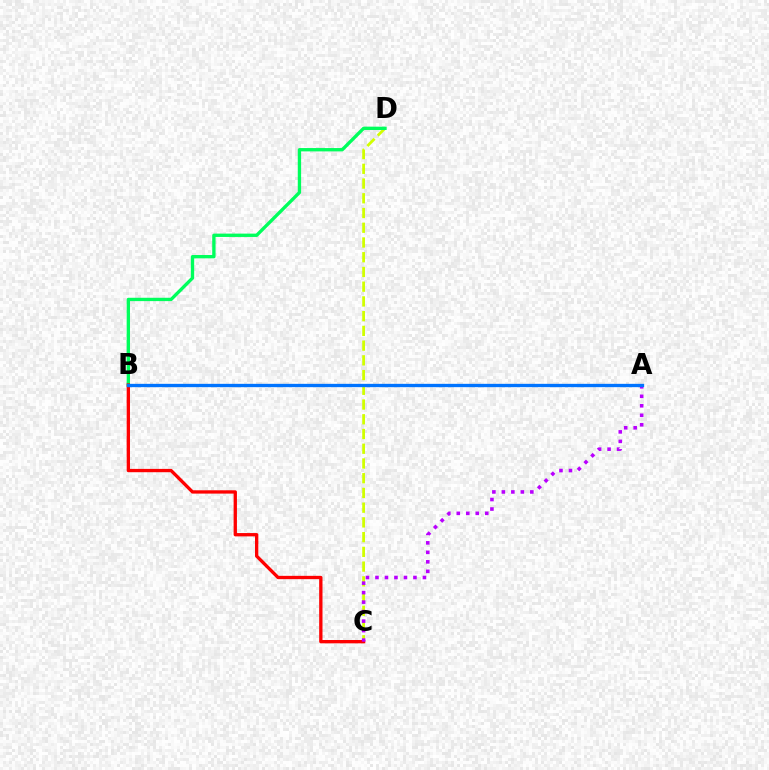{('C', 'D'): [{'color': '#d1ff00', 'line_style': 'dashed', 'thickness': 2.0}], ('B', 'D'): [{'color': '#00ff5c', 'line_style': 'solid', 'thickness': 2.4}], ('B', 'C'): [{'color': '#ff0000', 'line_style': 'solid', 'thickness': 2.39}], ('A', 'C'): [{'color': '#b900ff', 'line_style': 'dotted', 'thickness': 2.58}], ('A', 'B'): [{'color': '#0074ff', 'line_style': 'solid', 'thickness': 2.4}]}